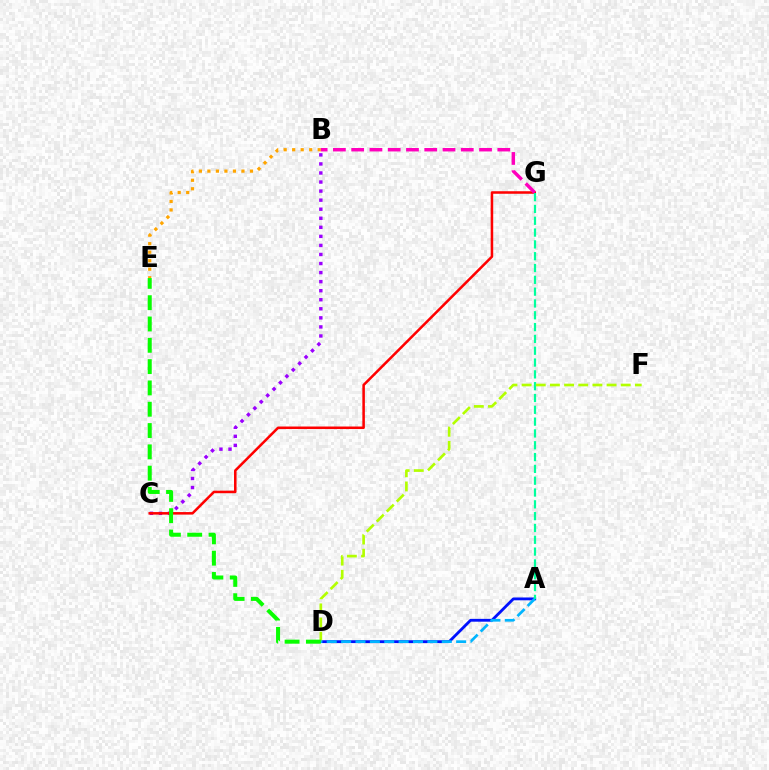{('A', 'D'): [{'color': '#0010ff', 'line_style': 'solid', 'thickness': 2.03}, {'color': '#00b5ff', 'line_style': 'dashed', 'thickness': 1.95}], ('B', 'E'): [{'color': '#ffa500', 'line_style': 'dotted', 'thickness': 2.31}], ('B', 'C'): [{'color': '#9b00ff', 'line_style': 'dotted', 'thickness': 2.46}], ('C', 'G'): [{'color': '#ff0000', 'line_style': 'solid', 'thickness': 1.83}], ('A', 'G'): [{'color': '#00ff9d', 'line_style': 'dashed', 'thickness': 1.61}], ('B', 'G'): [{'color': '#ff00bd', 'line_style': 'dashed', 'thickness': 2.48}], ('D', 'F'): [{'color': '#b3ff00', 'line_style': 'dashed', 'thickness': 1.92}], ('D', 'E'): [{'color': '#08ff00', 'line_style': 'dashed', 'thickness': 2.89}]}